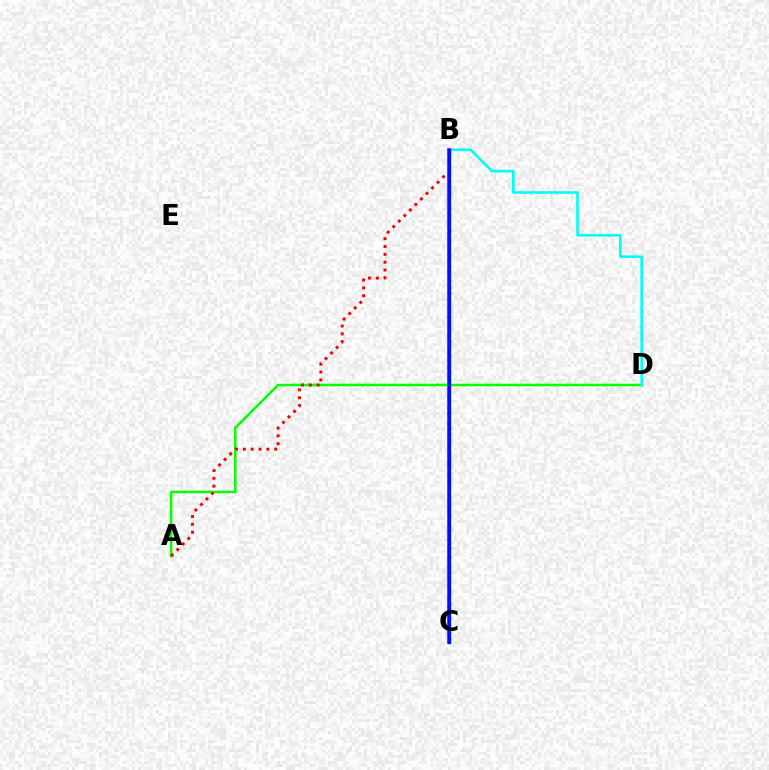{('A', 'D'): [{'color': '#08ff00', 'line_style': 'solid', 'thickness': 1.82}], ('B', 'C'): [{'color': '#fcf500', 'line_style': 'dotted', 'thickness': 2.69}, {'color': '#ee00ff', 'line_style': 'solid', 'thickness': 2.94}, {'color': '#0010ff', 'line_style': 'solid', 'thickness': 2.35}], ('B', 'D'): [{'color': '#00fff6', 'line_style': 'solid', 'thickness': 1.89}], ('A', 'B'): [{'color': '#ff0000', 'line_style': 'dotted', 'thickness': 2.13}]}